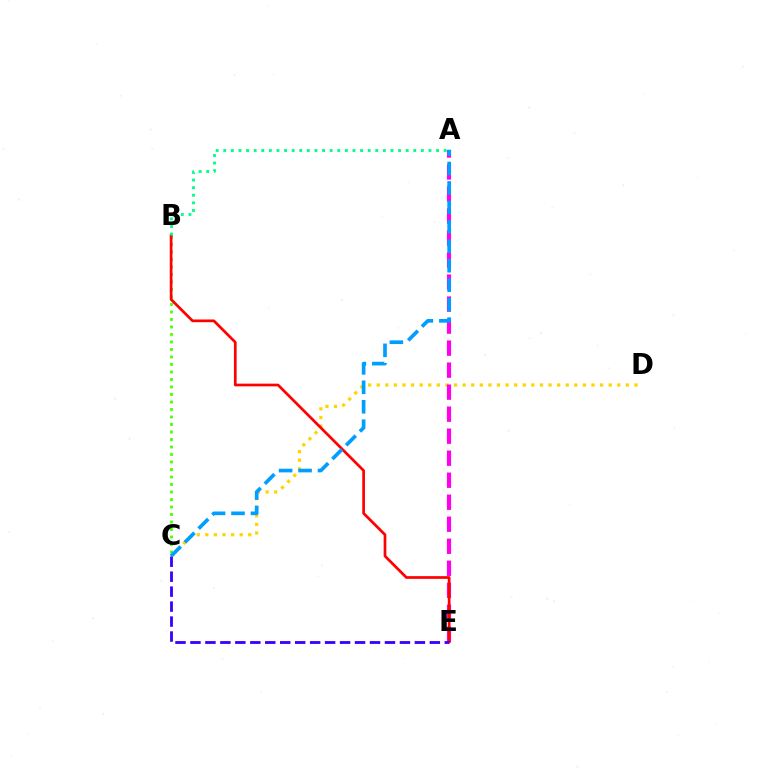{('C', 'D'): [{'color': '#ffd500', 'line_style': 'dotted', 'thickness': 2.33}], ('A', 'E'): [{'color': '#ff00ed', 'line_style': 'dashed', 'thickness': 2.99}], ('B', 'C'): [{'color': '#4fff00', 'line_style': 'dotted', 'thickness': 2.04}], ('B', 'E'): [{'color': '#ff0000', 'line_style': 'solid', 'thickness': 1.96}], ('C', 'E'): [{'color': '#3700ff', 'line_style': 'dashed', 'thickness': 2.03}], ('A', 'B'): [{'color': '#00ff86', 'line_style': 'dotted', 'thickness': 2.07}], ('A', 'C'): [{'color': '#009eff', 'line_style': 'dashed', 'thickness': 2.64}]}